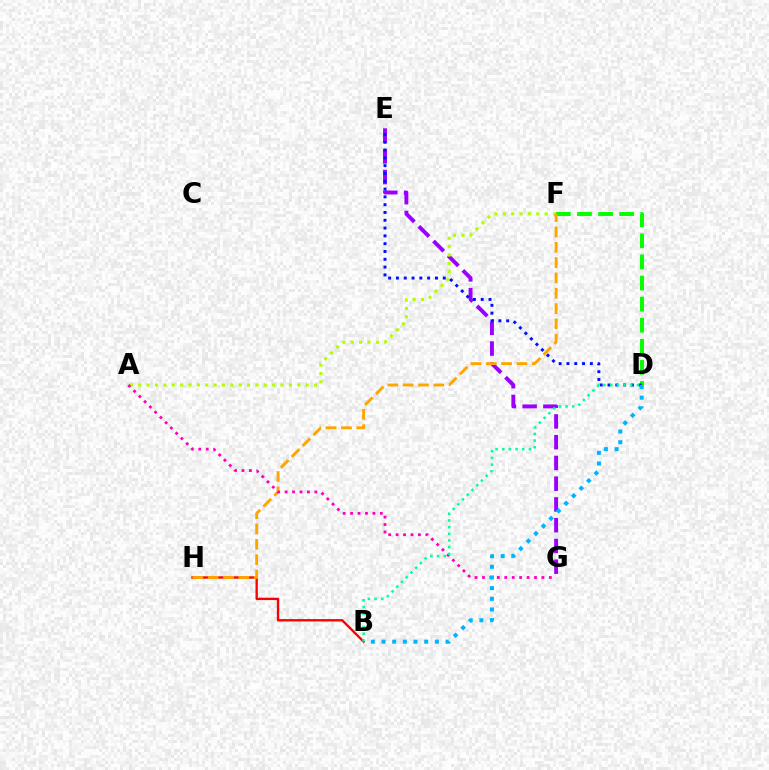{('B', 'H'): [{'color': '#ff0000', 'line_style': 'solid', 'thickness': 1.71}], ('D', 'F'): [{'color': '#08ff00', 'line_style': 'dashed', 'thickness': 2.87}], ('E', 'G'): [{'color': '#9b00ff', 'line_style': 'dashed', 'thickness': 2.82}], ('A', 'F'): [{'color': '#b3ff00', 'line_style': 'dotted', 'thickness': 2.27}], ('F', 'H'): [{'color': '#ffa500', 'line_style': 'dashed', 'thickness': 2.08}], ('A', 'G'): [{'color': '#ff00bd', 'line_style': 'dotted', 'thickness': 2.02}], ('D', 'E'): [{'color': '#0010ff', 'line_style': 'dotted', 'thickness': 2.12}], ('B', 'D'): [{'color': '#00b5ff', 'line_style': 'dotted', 'thickness': 2.9}, {'color': '#00ff9d', 'line_style': 'dotted', 'thickness': 1.82}]}